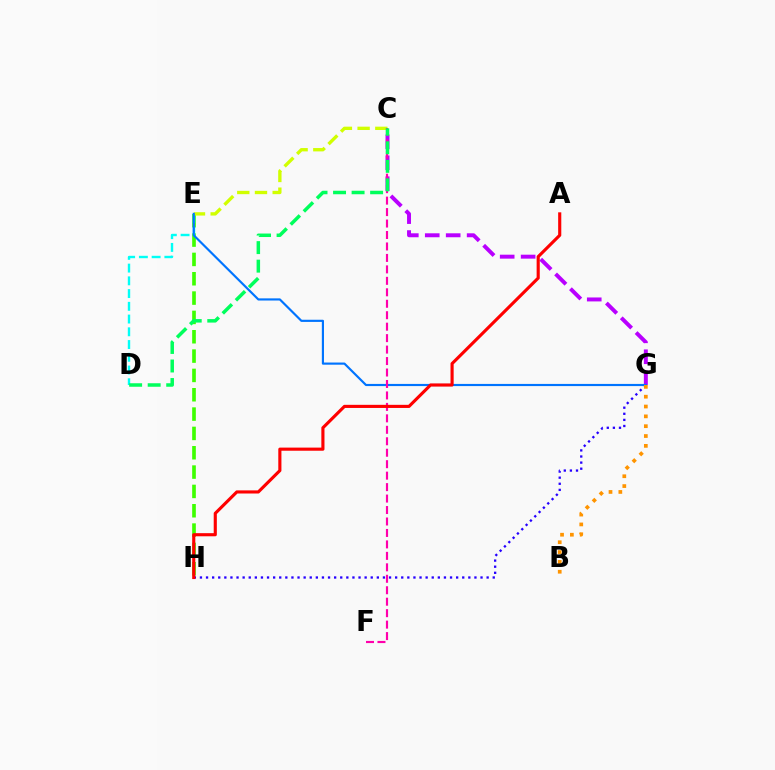{('G', 'H'): [{'color': '#2500ff', 'line_style': 'dotted', 'thickness': 1.66}], ('E', 'H'): [{'color': '#3dff00', 'line_style': 'dashed', 'thickness': 2.63}], ('D', 'E'): [{'color': '#00fff6', 'line_style': 'dashed', 'thickness': 1.73}], ('C', 'G'): [{'color': '#b900ff', 'line_style': 'dashed', 'thickness': 2.84}], ('C', 'E'): [{'color': '#d1ff00', 'line_style': 'dashed', 'thickness': 2.41}], ('E', 'G'): [{'color': '#0074ff', 'line_style': 'solid', 'thickness': 1.56}], ('C', 'F'): [{'color': '#ff00ac', 'line_style': 'dashed', 'thickness': 1.56}], ('A', 'H'): [{'color': '#ff0000', 'line_style': 'solid', 'thickness': 2.25}], ('B', 'G'): [{'color': '#ff9400', 'line_style': 'dotted', 'thickness': 2.67}], ('C', 'D'): [{'color': '#00ff5c', 'line_style': 'dashed', 'thickness': 2.52}]}